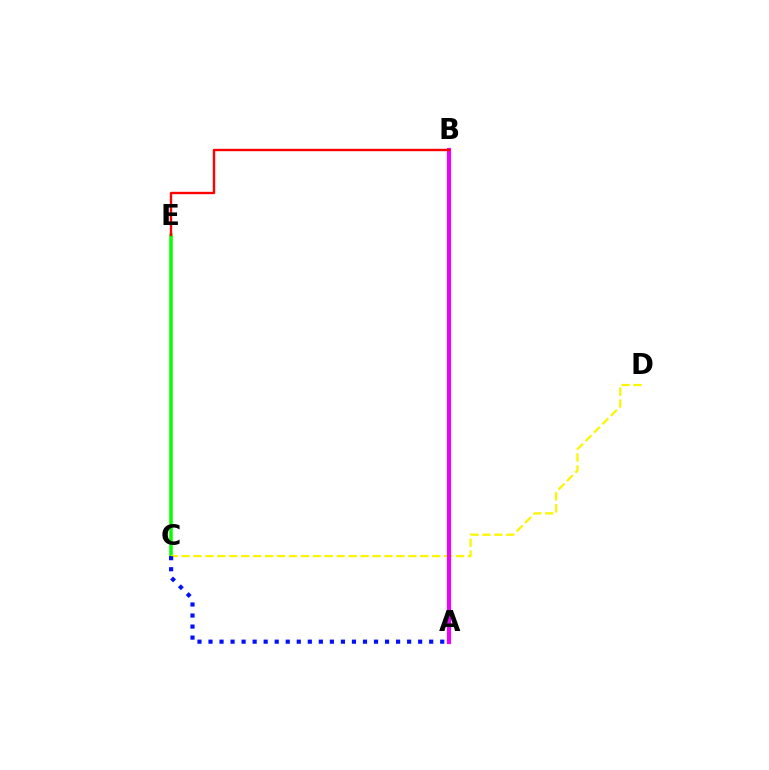{('C', 'E'): [{'color': '#08ff00', 'line_style': 'solid', 'thickness': 2.53}], ('A', 'B'): [{'color': '#00fff6', 'line_style': 'dashed', 'thickness': 2.04}, {'color': '#ee00ff', 'line_style': 'solid', 'thickness': 2.98}], ('C', 'D'): [{'color': '#fcf500', 'line_style': 'dashed', 'thickness': 1.62}], ('A', 'C'): [{'color': '#0010ff', 'line_style': 'dotted', 'thickness': 3.0}], ('B', 'E'): [{'color': '#ff0000', 'line_style': 'solid', 'thickness': 1.71}]}